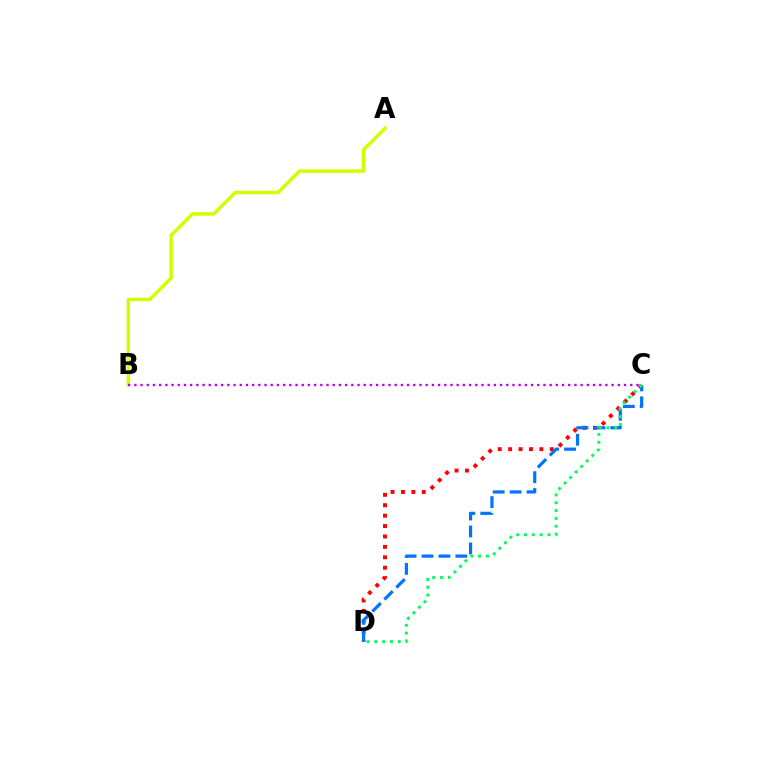{('C', 'D'): [{'color': '#ff0000', 'line_style': 'dotted', 'thickness': 2.83}, {'color': '#0074ff', 'line_style': 'dashed', 'thickness': 2.3}, {'color': '#00ff5c', 'line_style': 'dotted', 'thickness': 2.13}], ('A', 'B'): [{'color': '#d1ff00', 'line_style': 'solid', 'thickness': 2.49}], ('B', 'C'): [{'color': '#b900ff', 'line_style': 'dotted', 'thickness': 1.68}]}